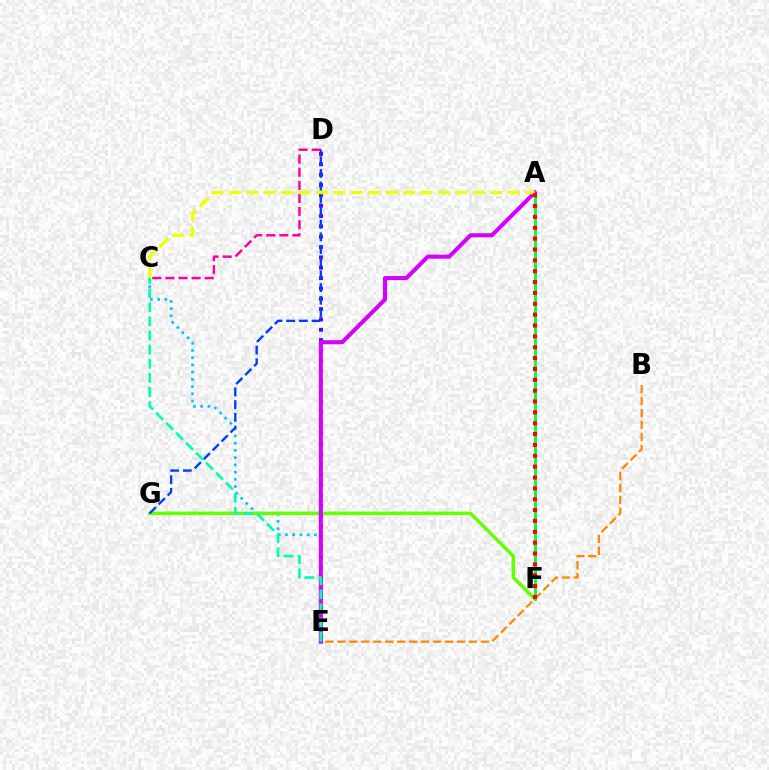{('C', 'E'): [{'color': '#00c7ff', 'line_style': 'dotted', 'thickness': 1.97}, {'color': '#00ffaf', 'line_style': 'dashed', 'thickness': 1.92}], ('F', 'G'): [{'color': '#66ff00', 'line_style': 'solid', 'thickness': 2.5}], ('A', 'F'): [{'color': '#00ff27', 'line_style': 'solid', 'thickness': 2.03}, {'color': '#ff0000', 'line_style': 'dotted', 'thickness': 2.95}], ('D', 'E'): [{'color': '#4f00ff', 'line_style': 'dotted', 'thickness': 2.81}], ('B', 'E'): [{'color': '#ff8800', 'line_style': 'dashed', 'thickness': 1.62}], ('C', 'D'): [{'color': '#ff00a0', 'line_style': 'dashed', 'thickness': 1.78}], ('A', 'E'): [{'color': '#d600ff', 'line_style': 'solid', 'thickness': 2.92}], ('D', 'G'): [{'color': '#003fff', 'line_style': 'dashed', 'thickness': 1.72}], ('A', 'C'): [{'color': '#eeff00', 'line_style': 'dashed', 'thickness': 2.37}]}